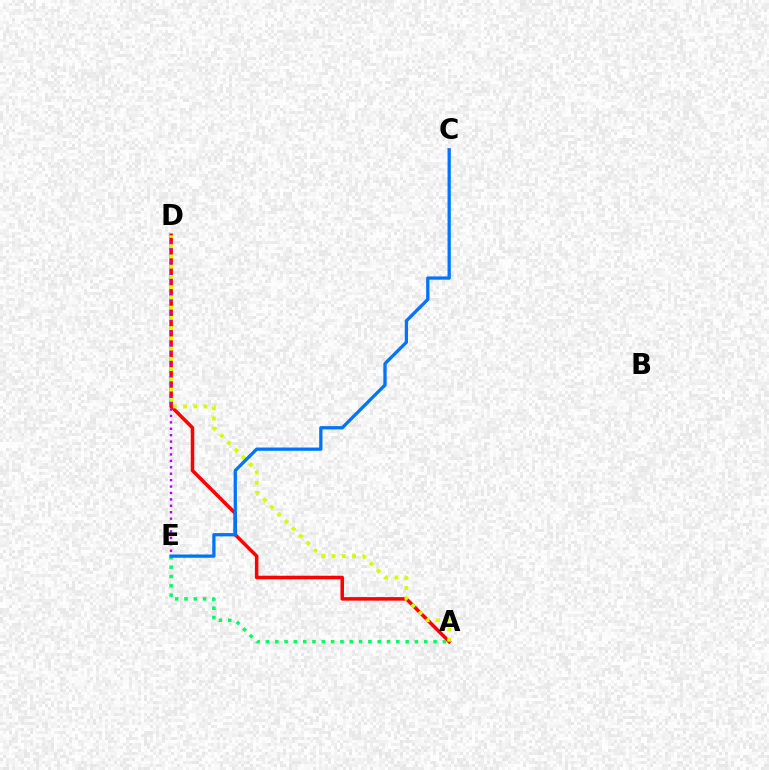{('A', 'D'): [{'color': '#ff0000', 'line_style': 'solid', 'thickness': 2.54}, {'color': '#d1ff00', 'line_style': 'dotted', 'thickness': 2.78}], ('A', 'E'): [{'color': '#00ff5c', 'line_style': 'dotted', 'thickness': 2.53}], ('D', 'E'): [{'color': '#b900ff', 'line_style': 'dotted', 'thickness': 1.74}], ('C', 'E'): [{'color': '#0074ff', 'line_style': 'solid', 'thickness': 2.36}]}